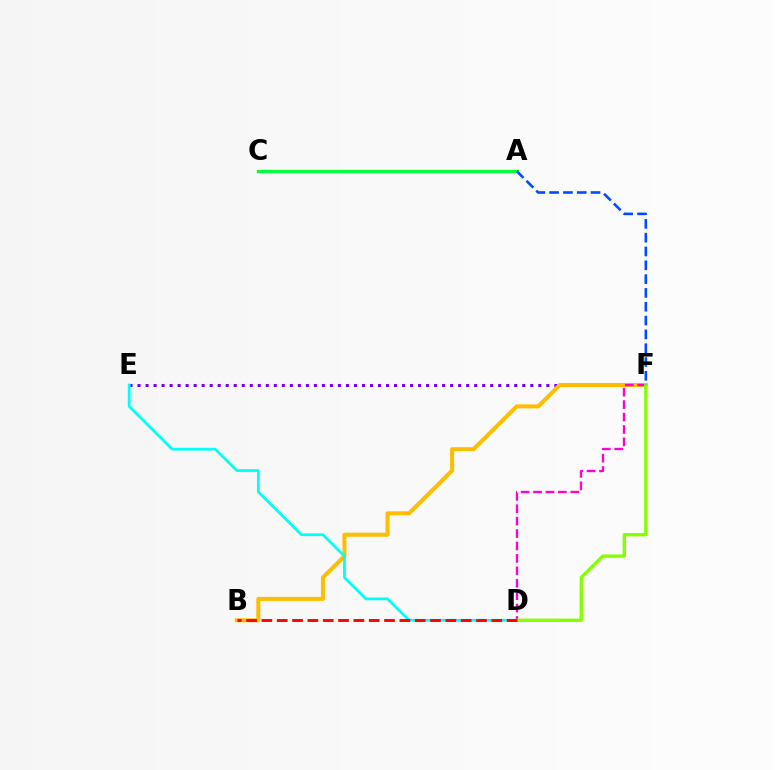{('E', 'F'): [{'color': '#7200ff', 'line_style': 'dotted', 'thickness': 2.18}], ('B', 'F'): [{'color': '#ffbd00', 'line_style': 'solid', 'thickness': 2.89}], ('D', 'F'): [{'color': '#ff00cf', 'line_style': 'dashed', 'thickness': 1.69}, {'color': '#84ff00', 'line_style': 'solid', 'thickness': 2.39}], ('A', 'C'): [{'color': '#00ff39', 'line_style': 'solid', 'thickness': 2.35}], ('D', 'E'): [{'color': '#00fff6', 'line_style': 'solid', 'thickness': 1.98}], ('A', 'F'): [{'color': '#004bff', 'line_style': 'dashed', 'thickness': 1.88}], ('B', 'D'): [{'color': '#ff0000', 'line_style': 'dashed', 'thickness': 2.08}]}